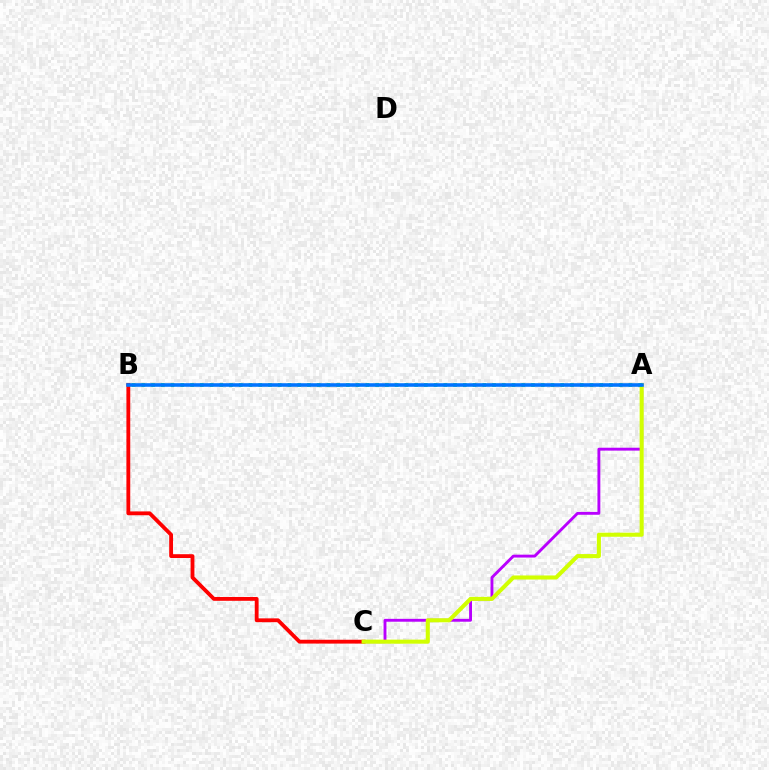{('A', 'C'): [{'color': '#b900ff', 'line_style': 'solid', 'thickness': 2.07}, {'color': '#d1ff00', 'line_style': 'solid', 'thickness': 2.92}], ('B', 'C'): [{'color': '#ff0000', 'line_style': 'solid', 'thickness': 2.76}], ('A', 'B'): [{'color': '#00ff5c', 'line_style': 'dotted', 'thickness': 2.65}, {'color': '#0074ff', 'line_style': 'solid', 'thickness': 2.58}]}